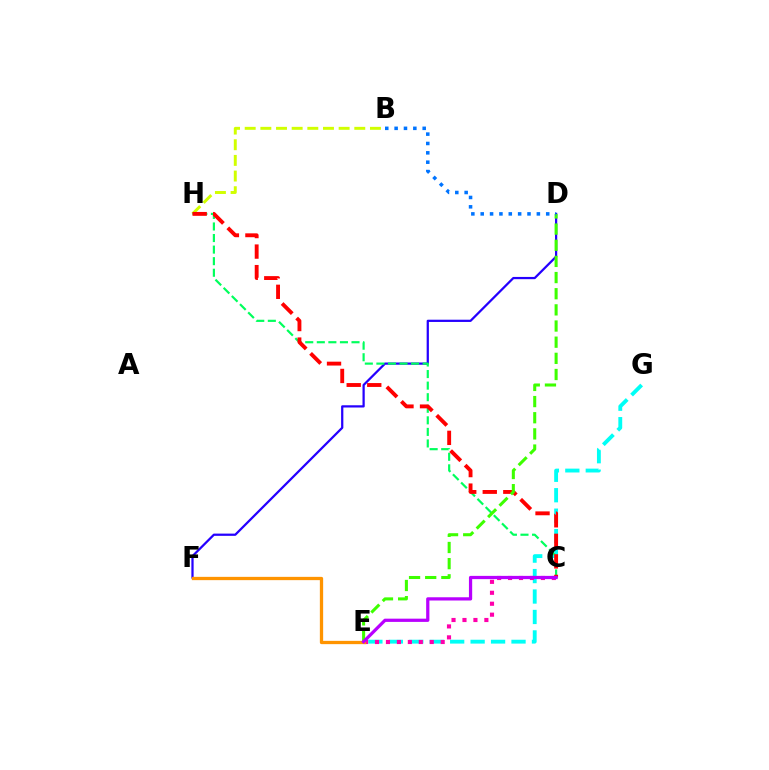{('B', 'H'): [{'color': '#d1ff00', 'line_style': 'dashed', 'thickness': 2.13}], ('E', 'G'): [{'color': '#00fff6', 'line_style': 'dashed', 'thickness': 2.78}], ('D', 'F'): [{'color': '#2500ff', 'line_style': 'solid', 'thickness': 1.61}], ('C', 'H'): [{'color': '#00ff5c', 'line_style': 'dashed', 'thickness': 1.57}, {'color': '#ff0000', 'line_style': 'dashed', 'thickness': 2.79}], ('C', 'E'): [{'color': '#ff00ac', 'line_style': 'dotted', 'thickness': 2.97}, {'color': '#b900ff', 'line_style': 'solid', 'thickness': 2.33}], ('E', 'F'): [{'color': '#ff9400', 'line_style': 'solid', 'thickness': 2.37}], ('D', 'E'): [{'color': '#3dff00', 'line_style': 'dashed', 'thickness': 2.19}], ('B', 'D'): [{'color': '#0074ff', 'line_style': 'dotted', 'thickness': 2.54}]}